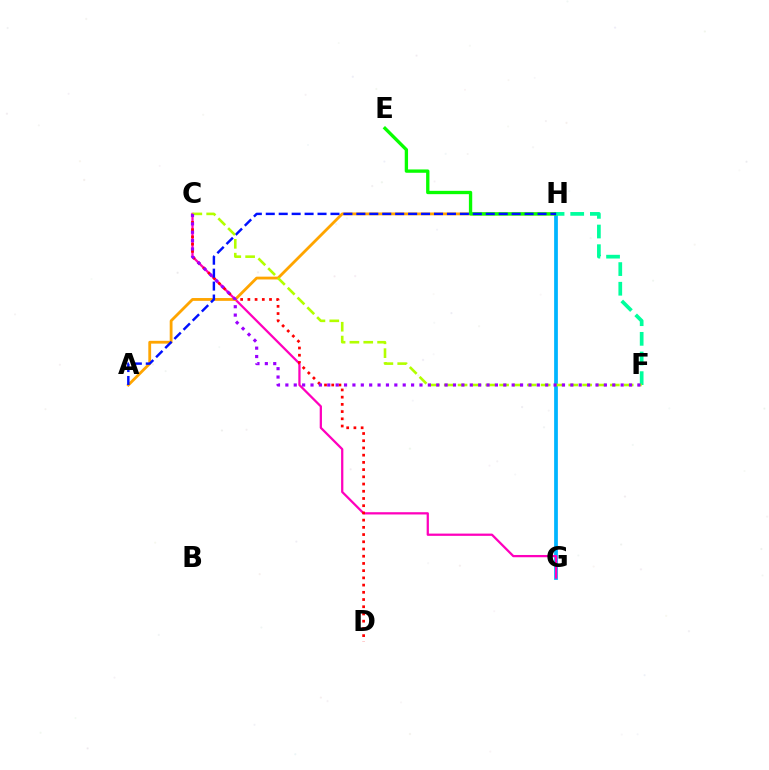{('G', 'H'): [{'color': '#00b5ff', 'line_style': 'solid', 'thickness': 2.69}], ('C', 'G'): [{'color': '#ff00bd', 'line_style': 'solid', 'thickness': 1.63}], ('C', 'D'): [{'color': '#ff0000', 'line_style': 'dotted', 'thickness': 1.96}], ('A', 'H'): [{'color': '#ffa500', 'line_style': 'solid', 'thickness': 2.03}, {'color': '#0010ff', 'line_style': 'dashed', 'thickness': 1.76}], ('E', 'H'): [{'color': '#08ff00', 'line_style': 'solid', 'thickness': 2.39}], ('F', 'H'): [{'color': '#00ff9d', 'line_style': 'dashed', 'thickness': 2.67}], ('C', 'F'): [{'color': '#b3ff00', 'line_style': 'dashed', 'thickness': 1.88}, {'color': '#9b00ff', 'line_style': 'dotted', 'thickness': 2.28}]}